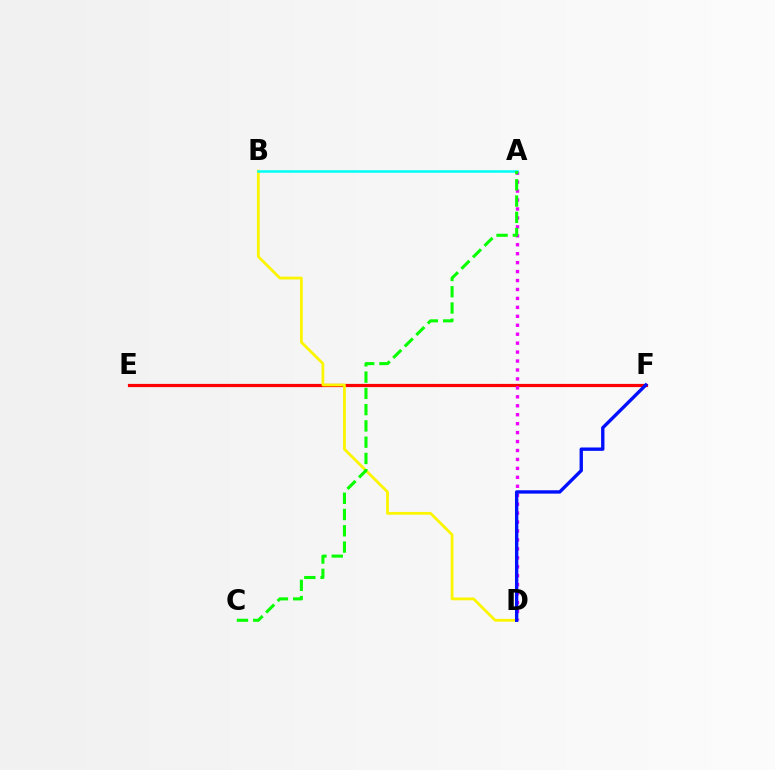{('E', 'F'): [{'color': '#ff0000', 'line_style': 'solid', 'thickness': 2.3}], ('A', 'D'): [{'color': '#ee00ff', 'line_style': 'dotted', 'thickness': 2.43}], ('B', 'D'): [{'color': '#fcf500', 'line_style': 'solid', 'thickness': 2.0}], ('A', 'B'): [{'color': '#00fff6', 'line_style': 'solid', 'thickness': 1.82}], ('A', 'C'): [{'color': '#08ff00', 'line_style': 'dashed', 'thickness': 2.21}], ('D', 'F'): [{'color': '#0010ff', 'line_style': 'solid', 'thickness': 2.42}]}